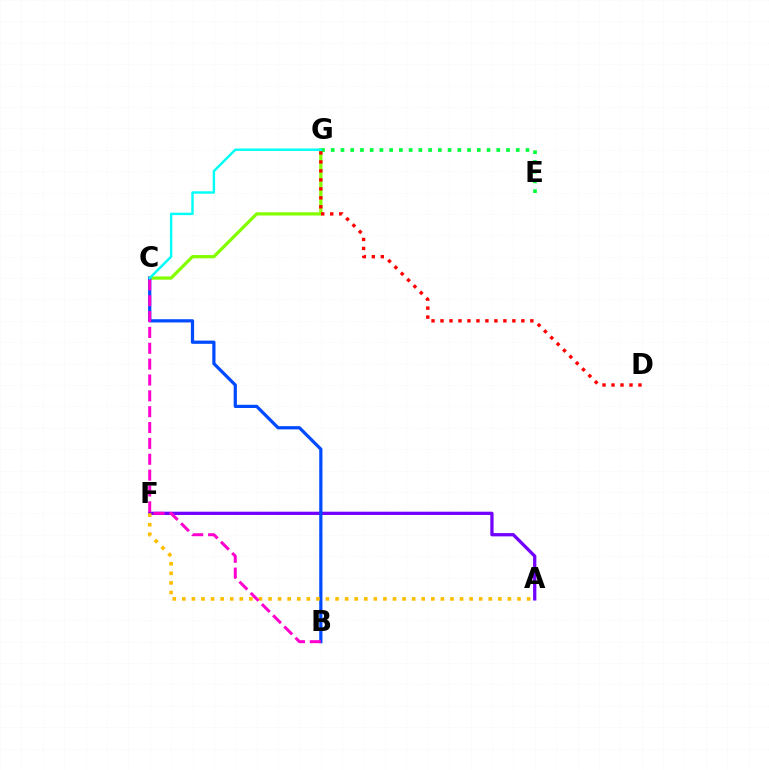{('A', 'F'): [{'color': '#7200ff', 'line_style': 'solid', 'thickness': 2.35}, {'color': '#ffbd00', 'line_style': 'dotted', 'thickness': 2.6}], ('C', 'G'): [{'color': '#84ff00', 'line_style': 'solid', 'thickness': 2.34}, {'color': '#00fff6', 'line_style': 'solid', 'thickness': 1.75}], ('B', 'C'): [{'color': '#004bff', 'line_style': 'solid', 'thickness': 2.32}, {'color': '#ff00cf', 'line_style': 'dashed', 'thickness': 2.15}], ('E', 'G'): [{'color': '#00ff39', 'line_style': 'dotted', 'thickness': 2.65}], ('D', 'G'): [{'color': '#ff0000', 'line_style': 'dotted', 'thickness': 2.44}]}